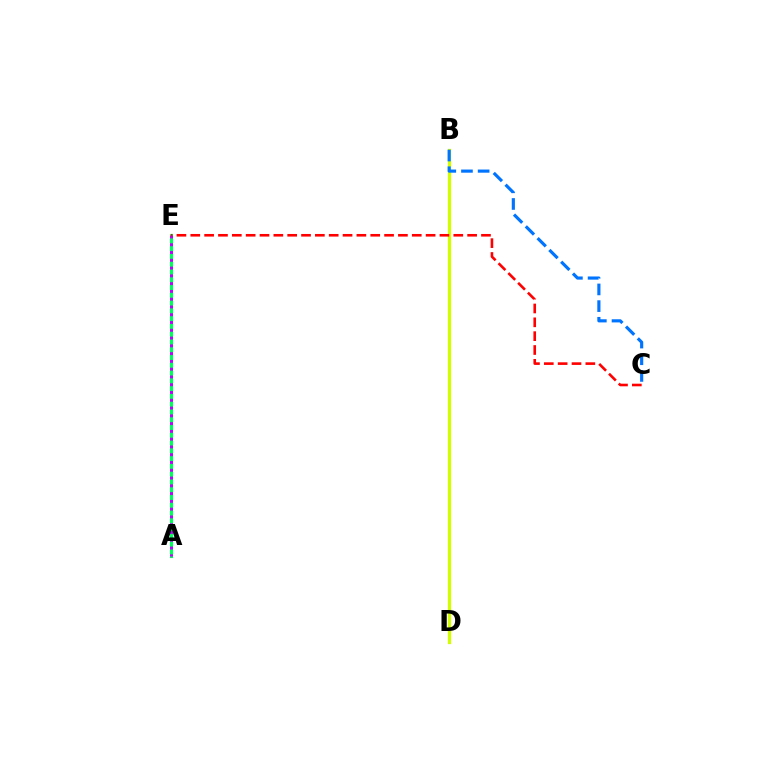{('A', 'E'): [{'color': '#00ff5c', 'line_style': 'solid', 'thickness': 2.26}, {'color': '#b900ff', 'line_style': 'dotted', 'thickness': 2.11}], ('B', 'D'): [{'color': '#d1ff00', 'line_style': 'solid', 'thickness': 2.36}], ('B', 'C'): [{'color': '#0074ff', 'line_style': 'dashed', 'thickness': 2.27}], ('C', 'E'): [{'color': '#ff0000', 'line_style': 'dashed', 'thickness': 1.88}]}